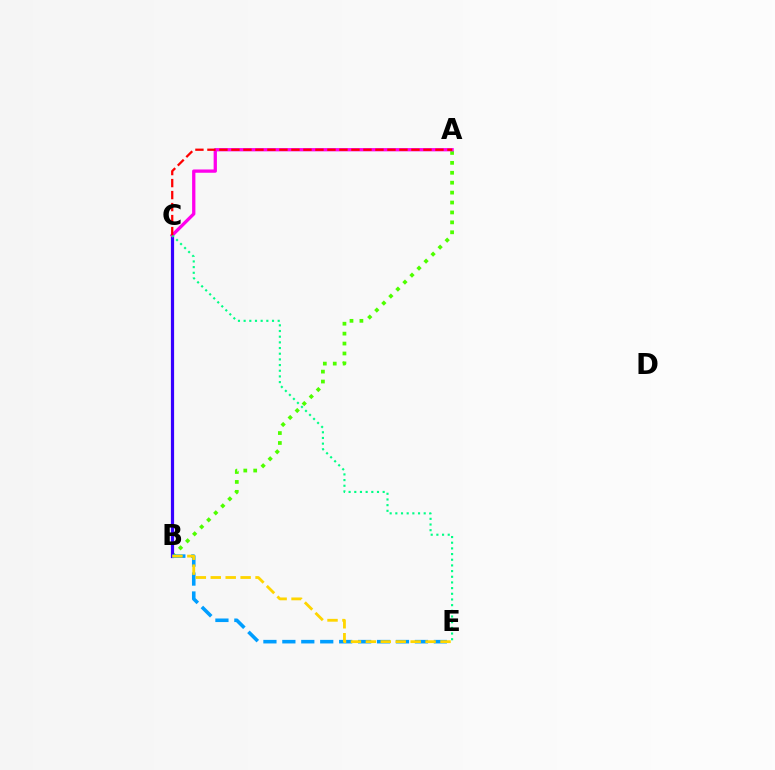{('A', 'B'): [{'color': '#4fff00', 'line_style': 'dotted', 'thickness': 2.69}], ('B', 'C'): [{'color': '#3700ff', 'line_style': 'solid', 'thickness': 2.31}], ('A', 'C'): [{'color': '#ff00ed', 'line_style': 'solid', 'thickness': 2.37}, {'color': '#ff0000', 'line_style': 'dashed', 'thickness': 1.63}], ('B', 'E'): [{'color': '#009eff', 'line_style': 'dashed', 'thickness': 2.57}, {'color': '#ffd500', 'line_style': 'dashed', 'thickness': 2.03}], ('C', 'E'): [{'color': '#00ff86', 'line_style': 'dotted', 'thickness': 1.54}]}